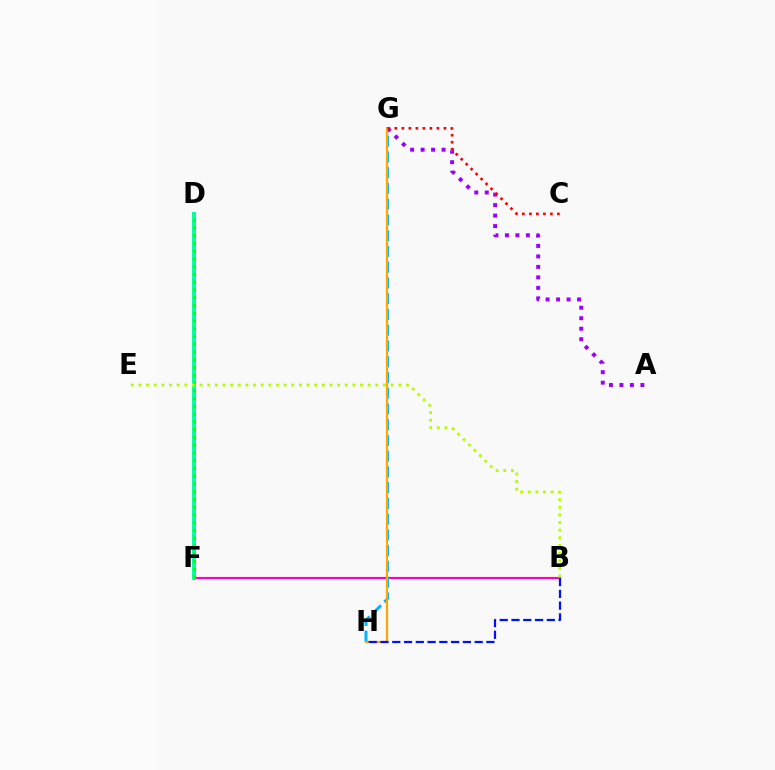{('B', 'F'): [{'color': '#ff00bd', 'line_style': 'solid', 'thickness': 1.55}], ('G', 'H'): [{'color': '#00b5ff', 'line_style': 'dashed', 'thickness': 2.14}, {'color': '#ffa500', 'line_style': 'solid', 'thickness': 1.56}], ('A', 'G'): [{'color': '#9b00ff', 'line_style': 'dotted', 'thickness': 2.85}], ('D', 'F'): [{'color': '#00ff9d', 'line_style': 'solid', 'thickness': 2.83}, {'color': '#08ff00', 'line_style': 'dotted', 'thickness': 2.11}], ('B', 'E'): [{'color': '#b3ff00', 'line_style': 'dotted', 'thickness': 2.08}], ('C', 'G'): [{'color': '#ff0000', 'line_style': 'dotted', 'thickness': 1.91}], ('B', 'H'): [{'color': '#0010ff', 'line_style': 'dashed', 'thickness': 1.6}]}